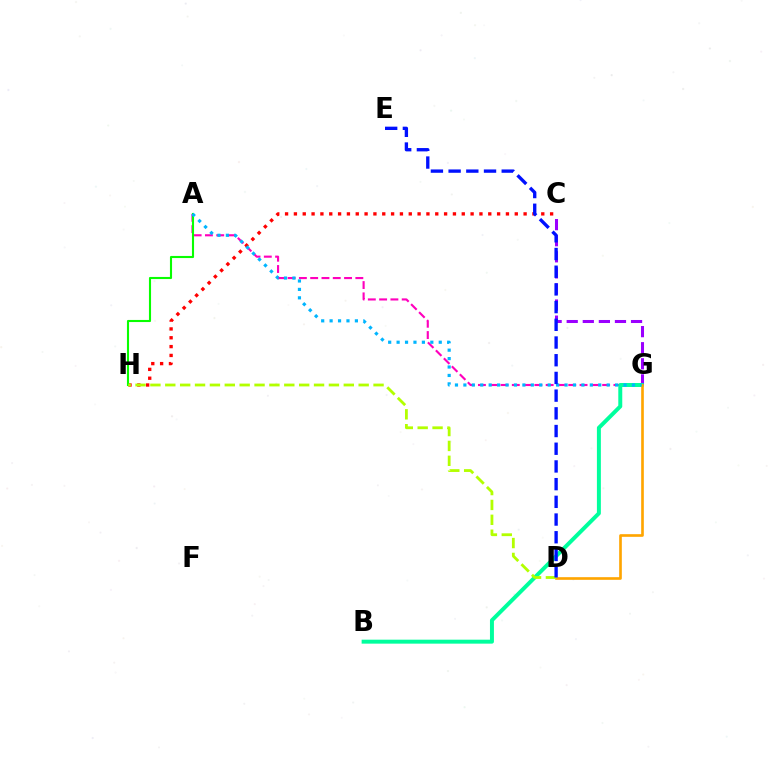{('A', 'G'): [{'color': '#ff00bd', 'line_style': 'dashed', 'thickness': 1.53}, {'color': '#00b5ff', 'line_style': 'dotted', 'thickness': 2.29}], ('C', 'G'): [{'color': '#9b00ff', 'line_style': 'dashed', 'thickness': 2.18}], ('B', 'G'): [{'color': '#00ff9d', 'line_style': 'solid', 'thickness': 2.85}], ('C', 'H'): [{'color': '#ff0000', 'line_style': 'dotted', 'thickness': 2.4}], ('A', 'H'): [{'color': '#08ff00', 'line_style': 'solid', 'thickness': 1.52}], ('D', 'G'): [{'color': '#ffa500', 'line_style': 'solid', 'thickness': 1.91}], ('D', 'H'): [{'color': '#b3ff00', 'line_style': 'dashed', 'thickness': 2.02}], ('D', 'E'): [{'color': '#0010ff', 'line_style': 'dashed', 'thickness': 2.4}]}